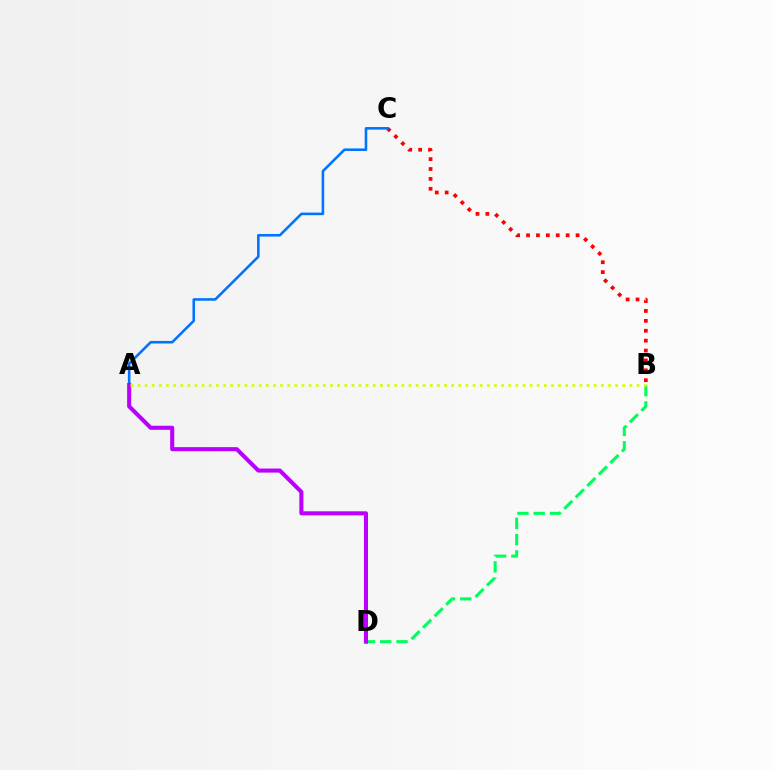{('B', 'C'): [{'color': '#ff0000', 'line_style': 'dotted', 'thickness': 2.69}], ('B', 'D'): [{'color': '#00ff5c', 'line_style': 'dashed', 'thickness': 2.21}], ('A', 'C'): [{'color': '#0074ff', 'line_style': 'solid', 'thickness': 1.86}], ('A', 'D'): [{'color': '#b900ff', 'line_style': 'solid', 'thickness': 2.93}], ('A', 'B'): [{'color': '#d1ff00', 'line_style': 'dotted', 'thickness': 1.94}]}